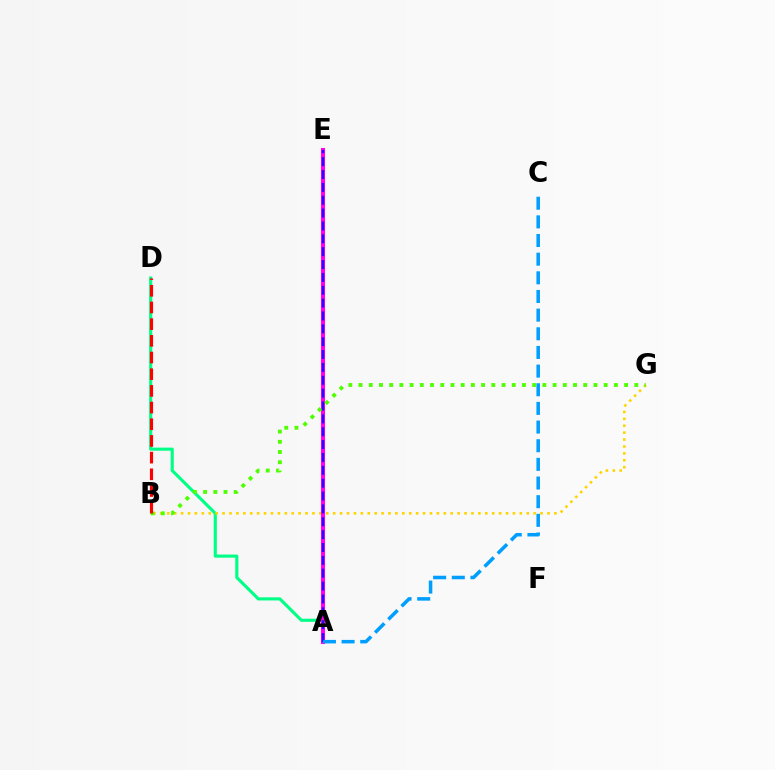{('A', 'D'): [{'color': '#00ff86', 'line_style': 'solid', 'thickness': 2.24}], ('B', 'G'): [{'color': '#ffd500', 'line_style': 'dotted', 'thickness': 1.88}, {'color': '#4fff00', 'line_style': 'dotted', 'thickness': 2.77}], ('A', 'E'): [{'color': '#ff00ed', 'line_style': 'solid', 'thickness': 2.92}, {'color': '#3700ff', 'line_style': 'dashed', 'thickness': 1.75}], ('B', 'D'): [{'color': '#ff0000', 'line_style': 'dashed', 'thickness': 2.27}], ('A', 'C'): [{'color': '#009eff', 'line_style': 'dashed', 'thickness': 2.53}]}